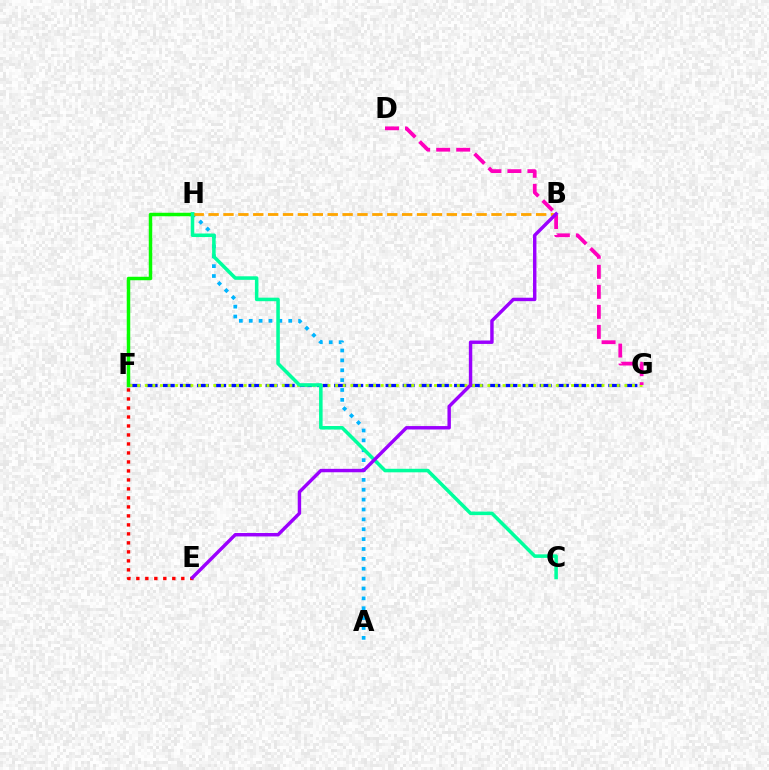{('E', 'F'): [{'color': '#ff0000', 'line_style': 'dotted', 'thickness': 2.44}], ('A', 'H'): [{'color': '#00b5ff', 'line_style': 'dotted', 'thickness': 2.68}], ('F', 'G'): [{'color': '#0010ff', 'line_style': 'dashed', 'thickness': 2.33}, {'color': '#b3ff00', 'line_style': 'dotted', 'thickness': 2.07}], ('F', 'H'): [{'color': '#08ff00', 'line_style': 'solid', 'thickness': 2.5}], ('D', 'G'): [{'color': '#ff00bd', 'line_style': 'dashed', 'thickness': 2.72}], ('B', 'H'): [{'color': '#ffa500', 'line_style': 'dashed', 'thickness': 2.02}], ('C', 'H'): [{'color': '#00ff9d', 'line_style': 'solid', 'thickness': 2.55}], ('B', 'E'): [{'color': '#9b00ff', 'line_style': 'solid', 'thickness': 2.46}]}